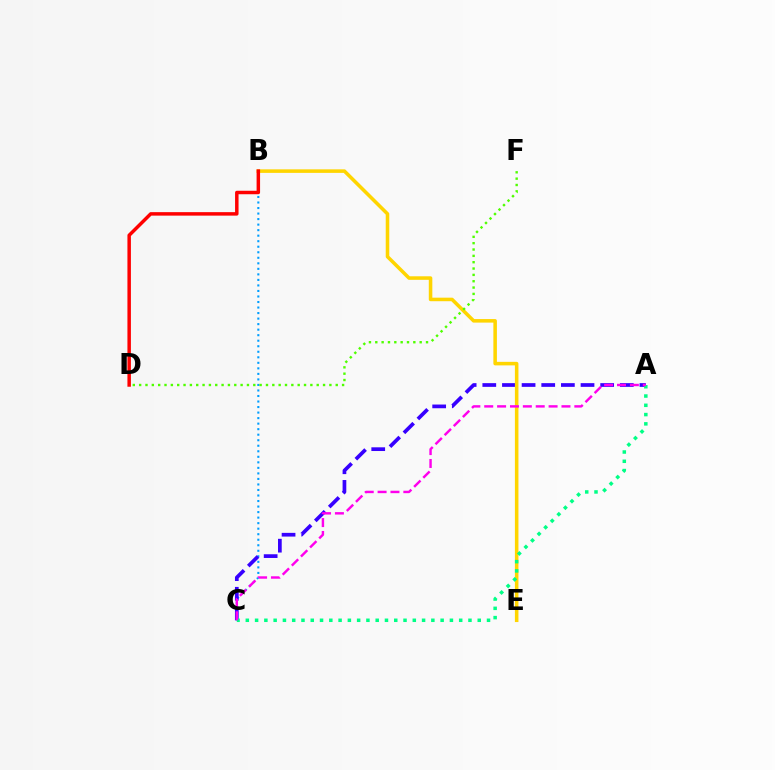{('B', 'C'): [{'color': '#009eff', 'line_style': 'dotted', 'thickness': 1.5}], ('A', 'C'): [{'color': '#3700ff', 'line_style': 'dashed', 'thickness': 2.67}, {'color': '#00ff86', 'line_style': 'dotted', 'thickness': 2.52}, {'color': '#ff00ed', 'line_style': 'dashed', 'thickness': 1.75}], ('B', 'E'): [{'color': '#ffd500', 'line_style': 'solid', 'thickness': 2.55}], ('B', 'D'): [{'color': '#ff0000', 'line_style': 'solid', 'thickness': 2.5}], ('D', 'F'): [{'color': '#4fff00', 'line_style': 'dotted', 'thickness': 1.72}]}